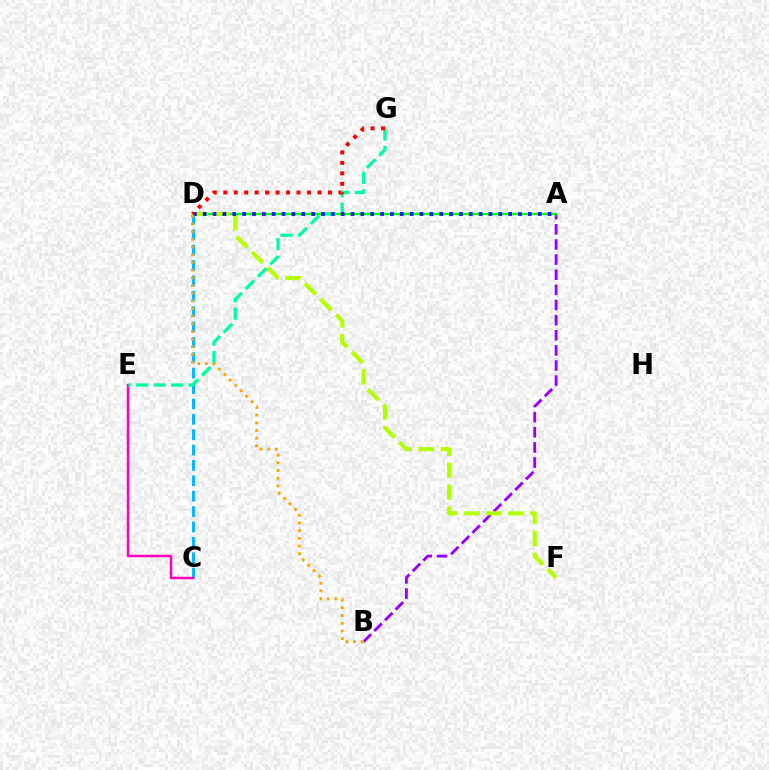{('A', 'B'): [{'color': '#9b00ff', 'line_style': 'dashed', 'thickness': 2.06}], ('C', 'D'): [{'color': '#00b5ff', 'line_style': 'dashed', 'thickness': 2.09}], ('C', 'E'): [{'color': '#ff00bd', 'line_style': 'solid', 'thickness': 1.79}], ('A', 'D'): [{'color': '#08ff00', 'line_style': 'solid', 'thickness': 1.71}, {'color': '#0010ff', 'line_style': 'dotted', 'thickness': 2.68}], ('D', 'F'): [{'color': '#b3ff00', 'line_style': 'dashed', 'thickness': 2.99}], ('E', 'G'): [{'color': '#00ff9d', 'line_style': 'dashed', 'thickness': 2.37}], ('D', 'G'): [{'color': '#ff0000', 'line_style': 'dotted', 'thickness': 2.85}], ('B', 'D'): [{'color': '#ffa500', 'line_style': 'dotted', 'thickness': 2.09}]}